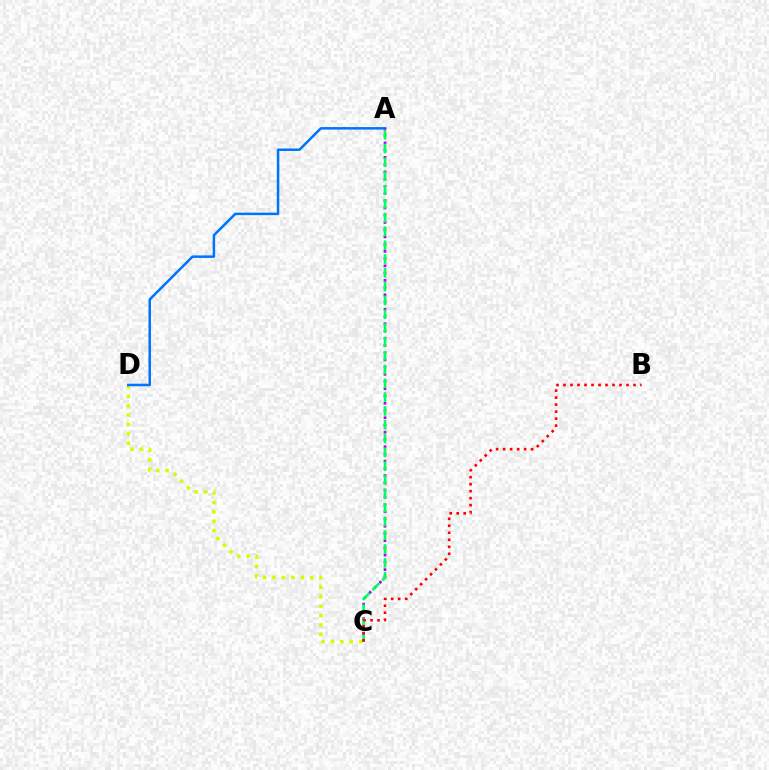{('C', 'D'): [{'color': '#d1ff00', 'line_style': 'dotted', 'thickness': 2.56}], ('A', 'D'): [{'color': '#0074ff', 'line_style': 'solid', 'thickness': 1.81}], ('A', 'C'): [{'color': '#b900ff', 'line_style': 'dotted', 'thickness': 1.97}, {'color': '#00ff5c', 'line_style': 'dashed', 'thickness': 1.88}], ('B', 'C'): [{'color': '#ff0000', 'line_style': 'dotted', 'thickness': 1.9}]}